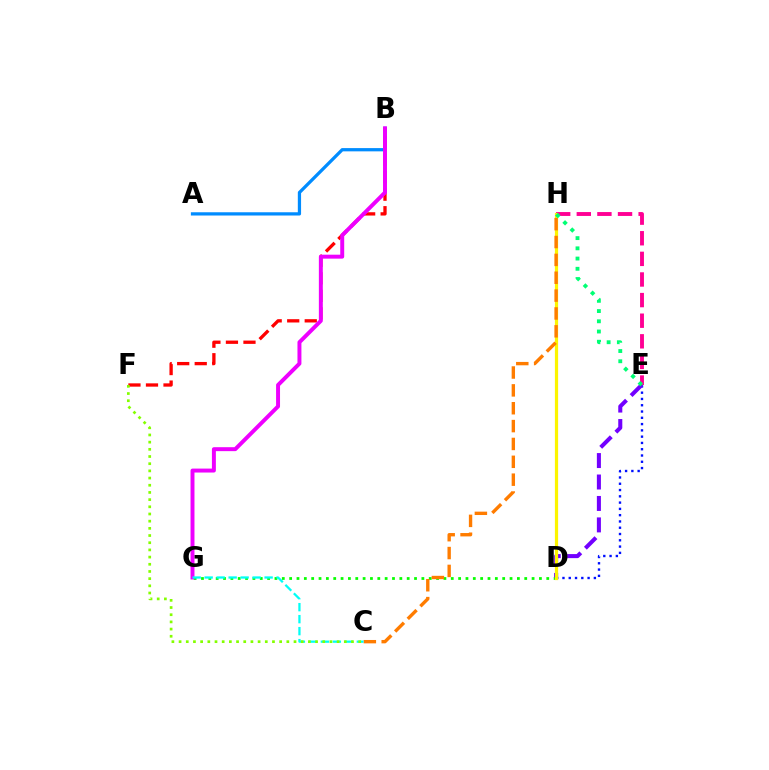{('D', 'E'): [{'color': '#0010ff', 'line_style': 'dotted', 'thickness': 1.71}, {'color': '#7200ff', 'line_style': 'dashed', 'thickness': 2.91}], ('E', 'H'): [{'color': '#ff0094', 'line_style': 'dashed', 'thickness': 2.8}, {'color': '#00ff74', 'line_style': 'dotted', 'thickness': 2.78}], ('D', 'G'): [{'color': '#08ff00', 'line_style': 'dotted', 'thickness': 2.0}], ('D', 'H'): [{'color': '#fcf500', 'line_style': 'solid', 'thickness': 2.31}], ('A', 'B'): [{'color': '#008cff', 'line_style': 'solid', 'thickness': 2.34}], ('B', 'F'): [{'color': '#ff0000', 'line_style': 'dashed', 'thickness': 2.38}], ('B', 'G'): [{'color': '#ee00ff', 'line_style': 'solid', 'thickness': 2.84}], ('C', 'H'): [{'color': '#ff7c00', 'line_style': 'dashed', 'thickness': 2.43}], ('C', 'G'): [{'color': '#00fff6', 'line_style': 'dashed', 'thickness': 1.63}], ('C', 'F'): [{'color': '#84ff00', 'line_style': 'dotted', 'thickness': 1.95}]}